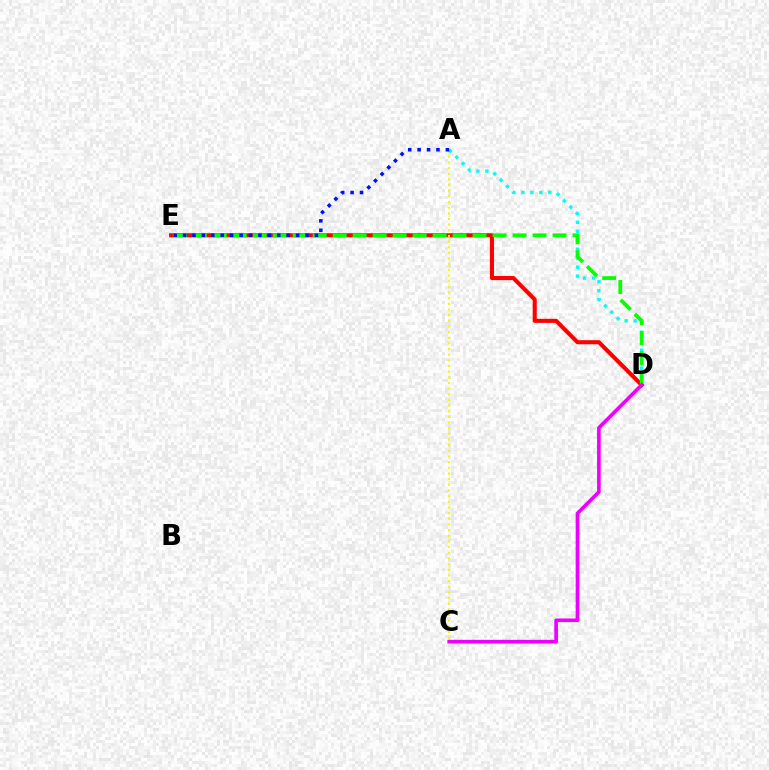{('D', 'E'): [{'color': '#ff0000', 'line_style': 'solid', 'thickness': 2.94}, {'color': '#08ff00', 'line_style': 'dashed', 'thickness': 2.71}], ('A', 'C'): [{'color': '#fcf500', 'line_style': 'dotted', 'thickness': 1.54}], ('A', 'D'): [{'color': '#00fff6', 'line_style': 'dotted', 'thickness': 2.44}], ('C', 'D'): [{'color': '#ee00ff', 'line_style': 'solid', 'thickness': 2.63}], ('A', 'E'): [{'color': '#0010ff', 'line_style': 'dotted', 'thickness': 2.56}]}